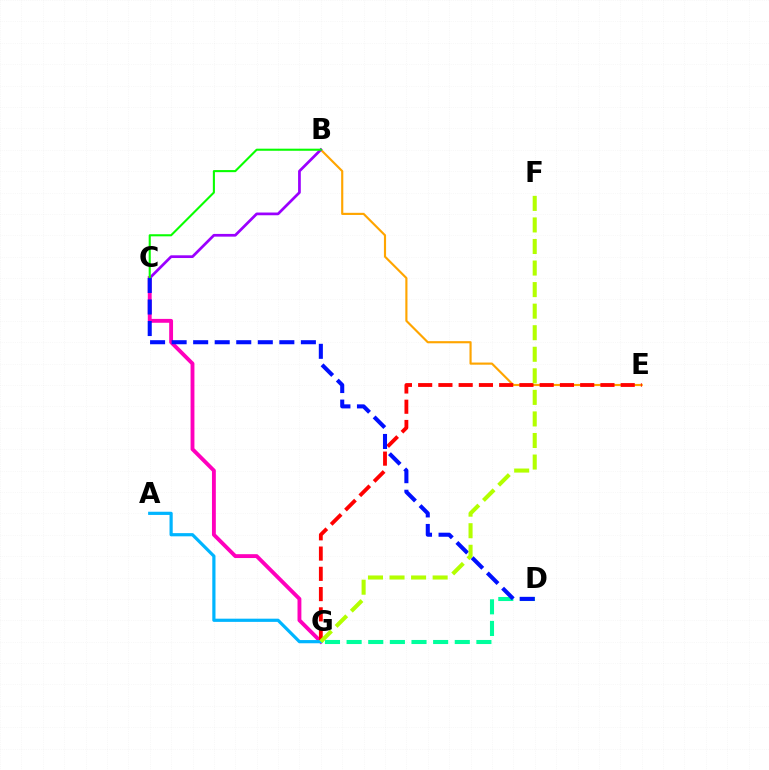{('B', 'E'): [{'color': '#ffa500', 'line_style': 'solid', 'thickness': 1.55}], ('C', 'G'): [{'color': '#ff00bd', 'line_style': 'solid', 'thickness': 2.78}], ('B', 'C'): [{'color': '#9b00ff', 'line_style': 'solid', 'thickness': 1.96}, {'color': '#08ff00', 'line_style': 'solid', 'thickness': 1.5}], ('E', 'G'): [{'color': '#ff0000', 'line_style': 'dashed', 'thickness': 2.75}], ('A', 'G'): [{'color': '#00b5ff', 'line_style': 'solid', 'thickness': 2.3}], ('D', 'G'): [{'color': '#00ff9d', 'line_style': 'dashed', 'thickness': 2.94}], ('C', 'D'): [{'color': '#0010ff', 'line_style': 'dashed', 'thickness': 2.93}], ('F', 'G'): [{'color': '#b3ff00', 'line_style': 'dashed', 'thickness': 2.93}]}